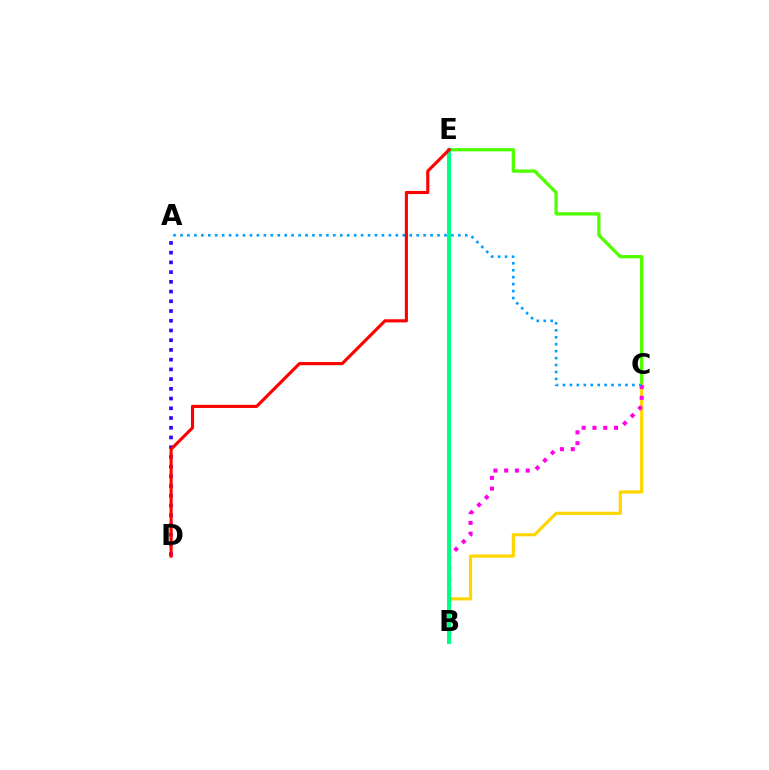{('C', 'E'): [{'color': '#4fff00', 'line_style': 'solid', 'thickness': 2.37}], ('B', 'C'): [{'color': '#ffd500', 'line_style': 'solid', 'thickness': 2.27}, {'color': '#ff00ed', 'line_style': 'dotted', 'thickness': 2.93}], ('B', 'E'): [{'color': '#00ff86', 'line_style': 'solid', 'thickness': 2.94}], ('A', 'D'): [{'color': '#3700ff', 'line_style': 'dotted', 'thickness': 2.64}], ('A', 'C'): [{'color': '#009eff', 'line_style': 'dotted', 'thickness': 1.89}], ('D', 'E'): [{'color': '#ff0000', 'line_style': 'solid', 'thickness': 2.24}]}